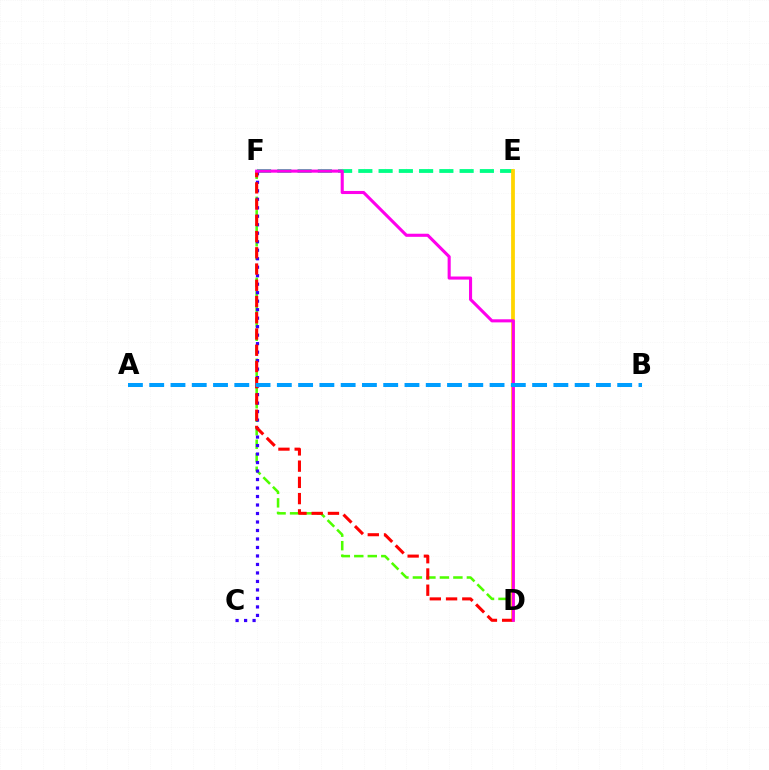{('D', 'F'): [{'color': '#4fff00', 'line_style': 'dashed', 'thickness': 1.83}, {'color': '#ff0000', 'line_style': 'dashed', 'thickness': 2.21}, {'color': '#ff00ed', 'line_style': 'solid', 'thickness': 2.23}], ('E', 'F'): [{'color': '#00ff86', 'line_style': 'dashed', 'thickness': 2.75}], ('C', 'F'): [{'color': '#3700ff', 'line_style': 'dotted', 'thickness': 2.31}], ('D', 'E'): [{'color': '#ffd500', 'line_style': 'solid', 'thickness': 2.72}], ('A', 'B'): [{'color': '#009eff', 'line_style': 'dashed', 'thickness': 2.89}]}